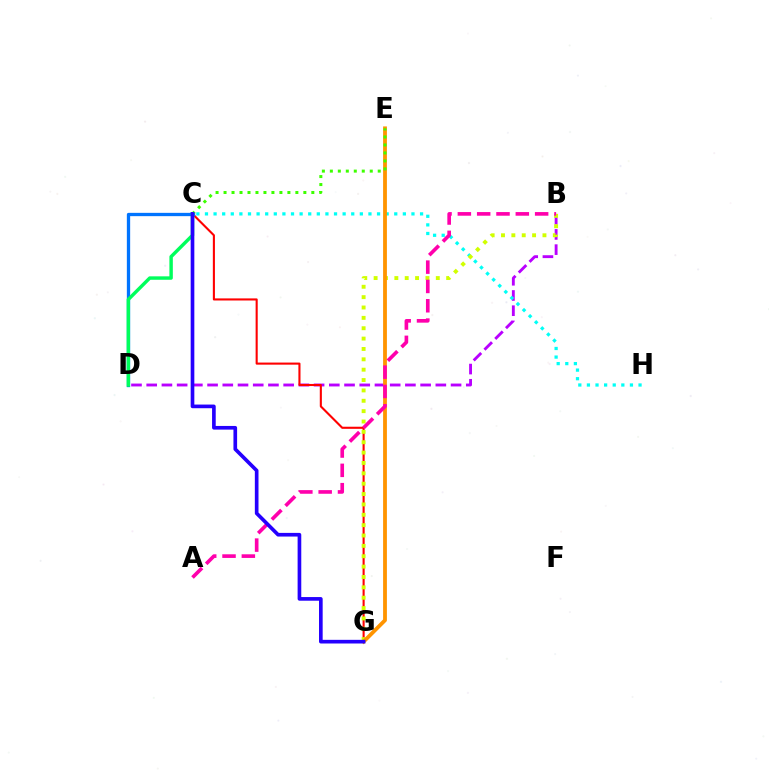{('B', 'D'): [{'color': '#b900ff', 'line_style': 'dashed', 'thickness': 2.07}], ('C', 'H'): [{'color': '#00fff6', 'line_style': 'dotted', 'thickness': 2.34}], ('C', 'G'): [{'color': '#ff0000', 'line_style': 'solid', 'thickness': 1.51}, {'color': '#2500ff', 'line_style': 'solid', 'thickness': 2.64}], ('B', 'G'): [{'color': '#d1ff00', 'line_style': 'dotted', 'thickness': 2.82}], ('E', 'G'): [{'color': '#ff9400', 'line_style': 'solid', 'thickness': 2.74}], ('C', 'E'): [{'color': '#3dff00', 'line_style': 'dotted', 'thickness': 2.17}], ('A', 'B'): [{'color': '#ff00ac', 'line_style': 'dashed', 'thickness': 2.62}], ('C', 'D'): [{'color': '#0074ff', 'line_style': 'solid', 'thickness': 2.38}, {'color': '#00ff5c', 'line_style': 'solid', 'thickness': 2.48}]}